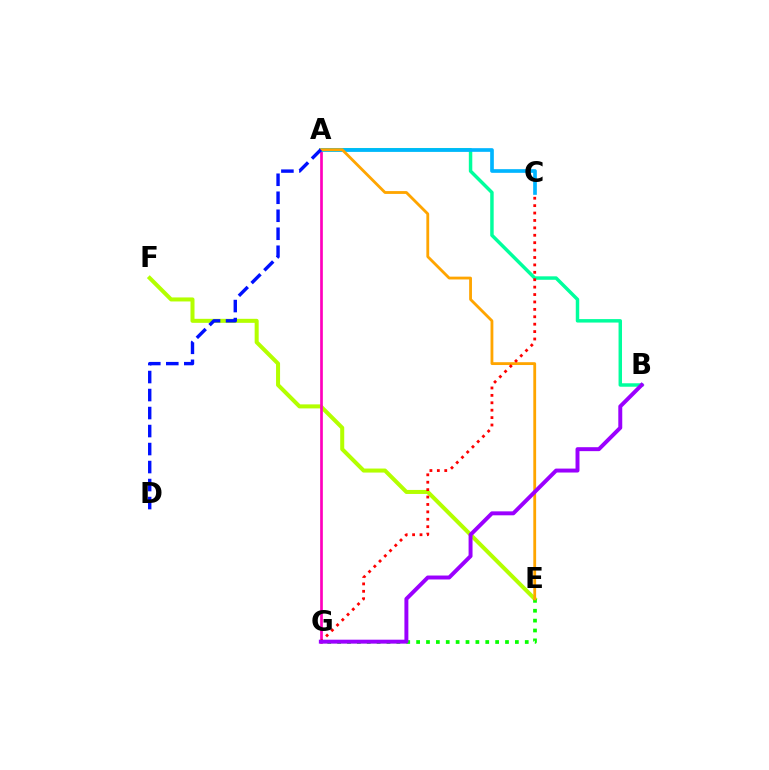{('A', 'B'): [{'color': '#00ff9d', 'line_style': 'solid', 'thickness': 2.49}], ('E', 'F'): [{'color': '#b3ff00', 'line_style': 'solid', 'thickness': 2.9}], ('A', 'G'): [{'color': '#ff00bd', 'line_style': 'solid', 'thickness': 1.94}], ('E', 'G'): [{'color': '#08ff00', 'line_style': 'dotted', 'thickness': 2.68}], ('A', 'C'): [{'color': '#00b5ff', 'line_style': 'solid', 'thickness': 2.64}], ('A', 'E'): [{'color': '#ffa500', 'line_style': 'solid', 'thickness': 2.03}], ('A', 'D'): [{'color': '#0010ff', 'line_style': 'dashed', 'thickness': 2.45}], ('C', 'G'): [{'color': '#ff0000', 'line_style': 'dotted', 'thickness': 2.01}], ('B', 'G'): [{'color': '#9b00ff', 'line_style': 'solid', 'thickness': 2.84}]}